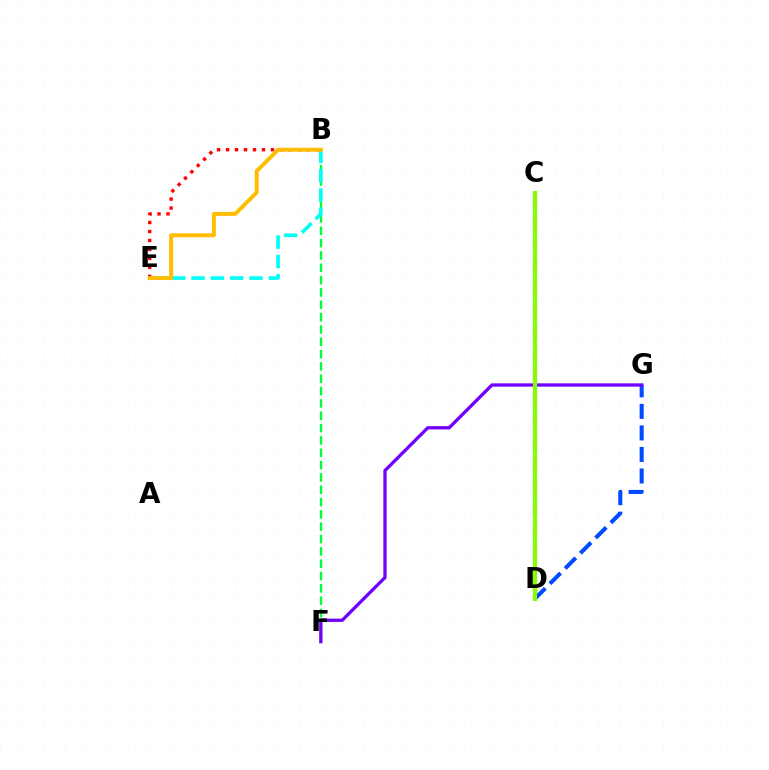{('B', 'E'): [{'color': '#ff0000', 'line_style': 'dotted', 'thickness': 2.44}, {'color': '#00fff6', 'line_style': 'dashed', 'thickness': 2.62}, {'color': '#ffbd00', 'line_style': 'solid', 'thickness': 2.84}], ('B', 'F'): [{'color': '#00ff39', 'line_style': 'dashed', 'thickness': 1.68}], ('D', 'G'): [{'color': '#004bff', 'line_style': 'dashed', 'thickness': 2.92}], ('F', 'G'): [{'color': '#7200ff', 'line_style': 'solid', 'thickness': 2.38}], ('C', 'D'): [{'color': '#ff00cf', 'line_style': 'dashed', 'thickness': 2.99}, {'color': '#84ff00', 'line_style': 'solid', 'thickness': 2.94}]}